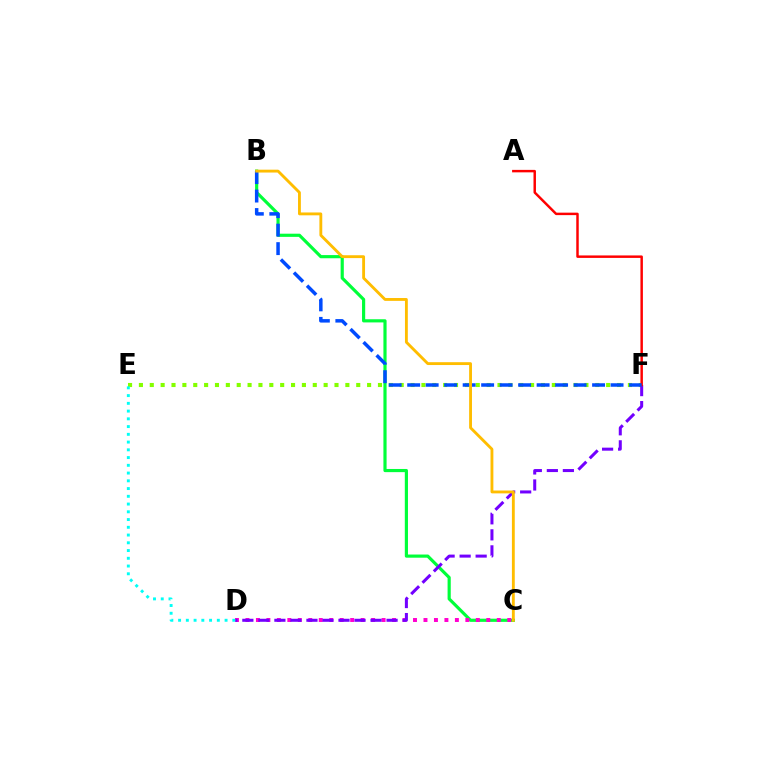{('B', 'C'): [{'color': '#00ff39', 'line_style': 'solid', 'thickness': 2.28}, {'color': '#ffbd00', 'line_style': 'solid', 'thickness': 2.05}], ('C', 'D'): [{'color': '#ff00cf', 'line_style': 'dotted', 'thickness': 2.85}], ('E', 'F'): [{'color': '#84ff00', 'line_style': 'dotted', 'thickness': 2.95}], ('D', 'F'): [{'color': '#7200ff', 'line_style': 'dashed', 'thickness': 2.18}], ('A', 'F'): [{'color': '#ff0000', 'line_style': 'solid', 'thickness': 1.78}], ('B', 'F'): [{'color': '#004bff', 'line_style': 'dashed', 'thickness': 2.51}], ('D', 'E'): [{'color': '#00fff6', 'line_style': 'dotted', 'thickness': 2.1}]}